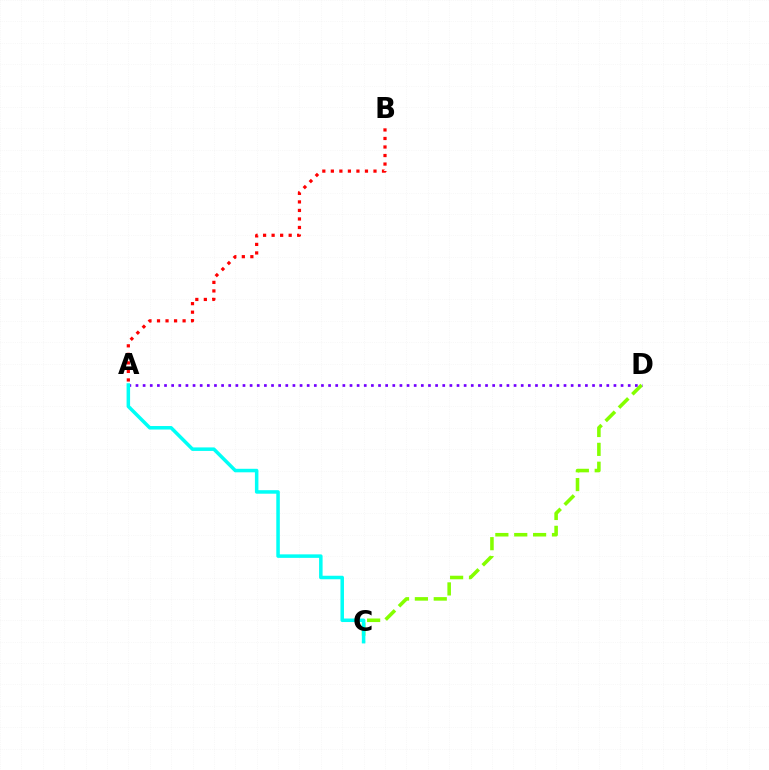{('C', 'D'): [{'color': '#84ff00', 'line_style': 'dashed', 'thickness': 2.56}], ('A', 'D'): [{'color': '#7200ff', 'line_style': 'dotted', 'thickness': 1.94}], ('A', 'B'): [{'color': '#ff0000', 'line_style': 'dotted', 'thickness': 2.32}], ('A', 'C'): [{'color': '#00fff6', 'line_style': 'solid', 'thickness': 2.53}]}